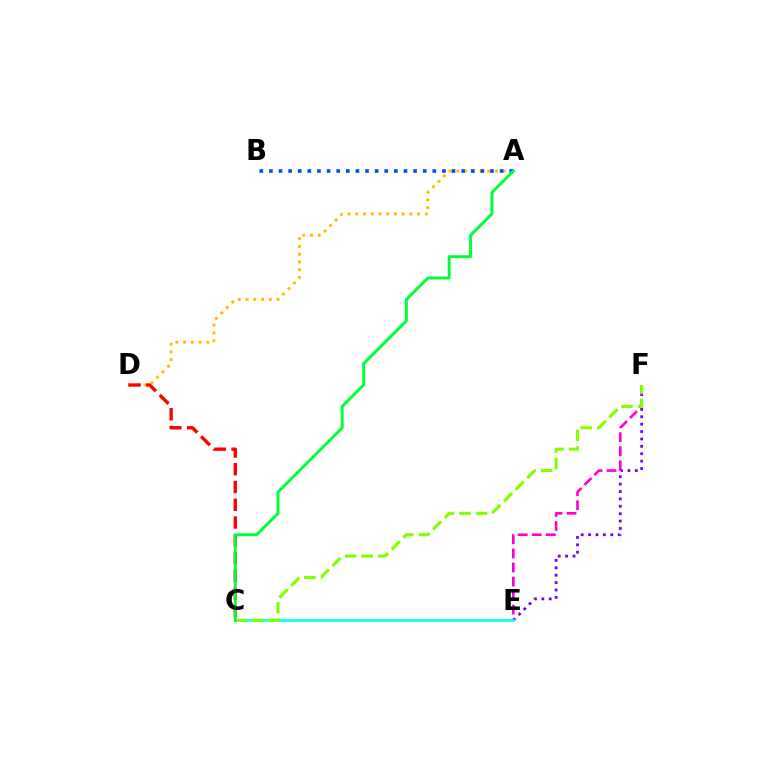{('E', 'F'): [{'color': '#7200ff', 'line_style': 'dotted', 'thickness': 2.01}, {'color': '#ff00cf', 'line_style': 'dashed', 'thickness': 1.91}], ('A', 'D'): [{'color': '#ffbd00', 'line_style': 'dotted', 'thickness': 2.1}], ('C', 'D'): [{'color': '#ff0000', 'line_style': 'dashed', 'thickness': 2.41}], ('C', 'E'): [{'color': '#00fff6', 'line_style': 'solid', 'thickness': 1.87}], ('C', 'F'): [{'color': '#84ff00', 'line_style': 'dashed', 'thickness': 2.24}], ('A', 'B'): [{'color': '#004bff', 'line_style': 'dotted', 'thickness': 2.61}], ('A', 'C'): [{'color': '#00ff39', 'line_style': 'solid', 'thickness': 2.1}]}